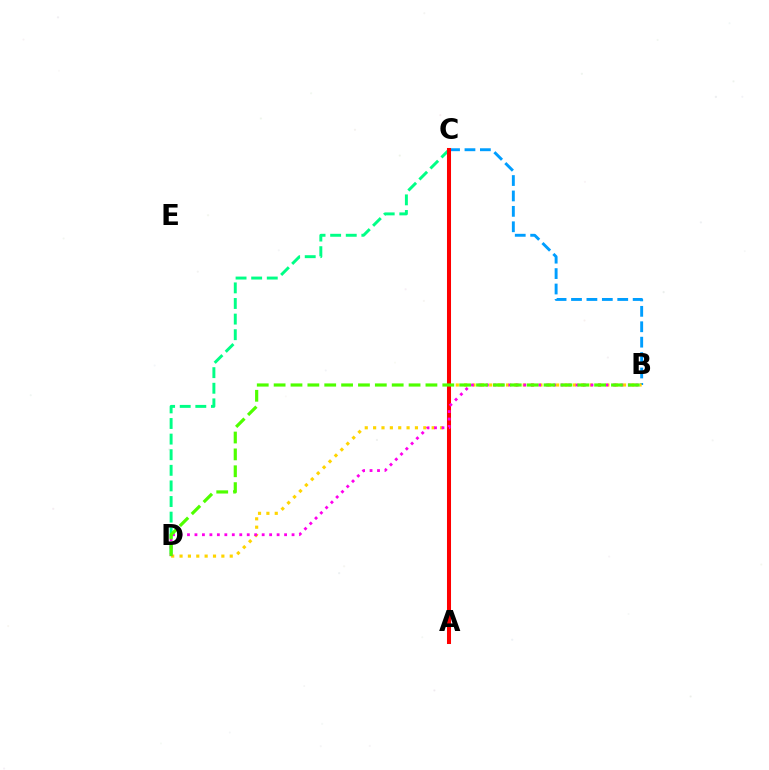{('C', 'D'): [{'color': '#00ff86', 'line_style': 'dashed', 'thickness': 2.12}], ('B', 'C'): [{'color': '#009eff', 'line_style': 'dashed', 'thickness': 2.09}], ('B', 'D'): [{'color': '#ffd500', 'line_style': 'dotted', 'thickness': 2.27}, {'color': '#ff00ed', 'line_style': 'dotted', 'thickness': 2.03}, {'color': '#4fff00', 'line_style': 'dashed', 'thickness': 2.29}], ('A', 'C'): [{'color': '#3700ff', 'line_style': 'dashed', 'thickness': 2.86}, {'color': '#ff0000', 'line_style': 'solid', 'thickness': 2.91}]}